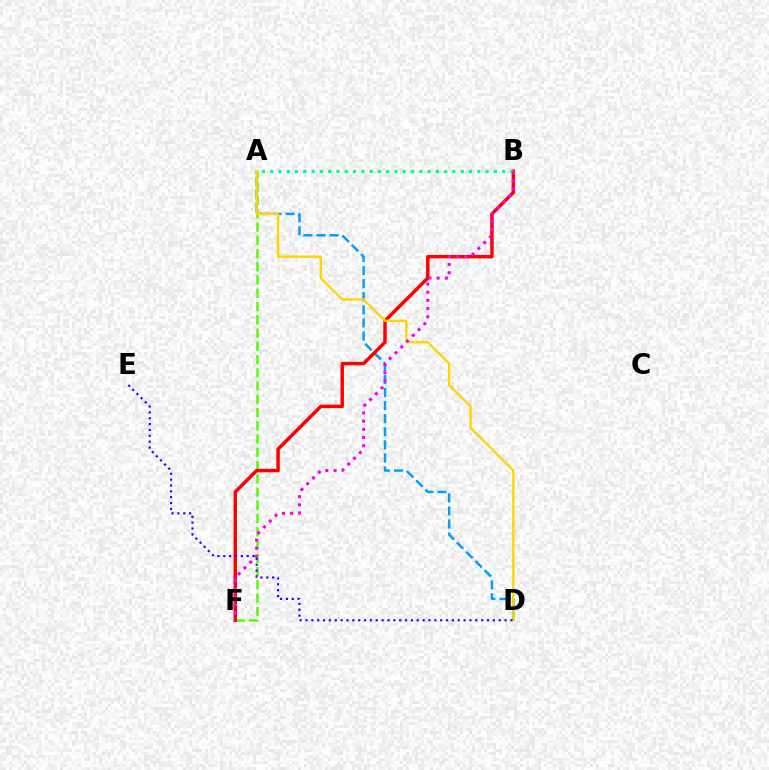{('A', 'F'): [{'color': '#4fff00', 'line_style': 'dashed', 'thickness': 1.8}], ('A', 'D'): [{'color': '#009eff', 'line_style': 'dashed', 'thickness': 1.78}, {'color': '#ffd500', 'line_style': 'solid', 'thickness': 1.7}], ('B', 'F'): [{'color': '#ff0000', 'line_style': 'solid', 'thickness': 2.5}, {'color': '#ff00ed', 'line_style': 'dotted', 'thickness': 2.22}], ('D', 'E'): [{'color': '#3700ff', 'line_style': 'dotted', 'thickness': 1.59}], ('A', 'B'): [{'color': '#00ff86', 'line_style': 'dotted', 'thickness': 2.25}]}